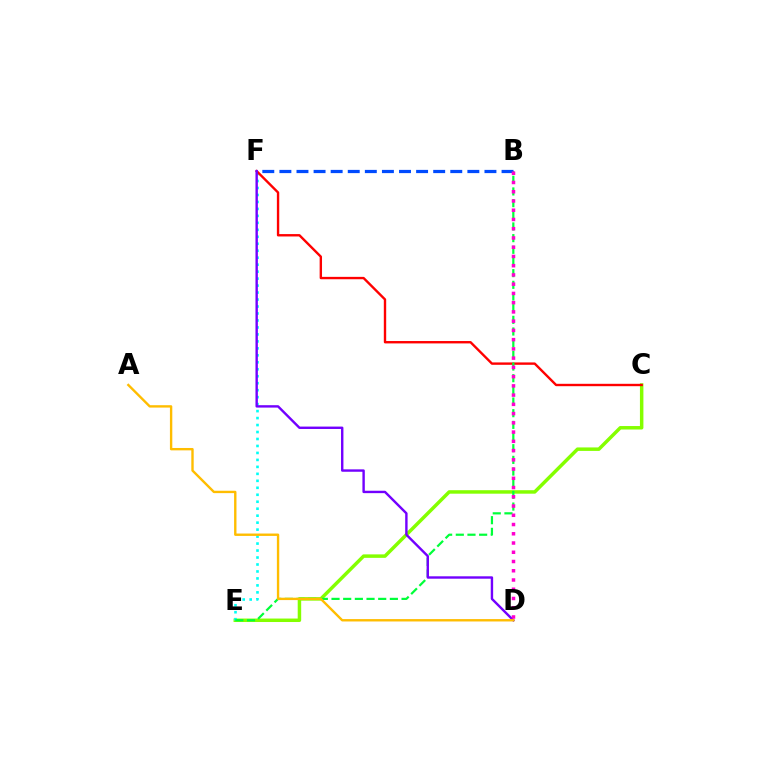{('C', 'E'): [{'color': '#84ff00', 'line_style': 'solid', 'thickness': 2.5}], ('E', 'F'): [{'color': '#00fff6', 'line_style': 'dotted', 'thickness': 1.89}], ('C', 'F'): [{'color': '#ff0000', 'line_style': 'solid', 'thickness': 1.71}], ('B', 'E'): [{'color': '#00ff39', 'line_style': 'dashed', 'thickness': 1.59}], ('D', 'F'): [{'color': '#7200ff', 'line_style': 'solid', 'thickness': 1.73}], ('B', 'F'): [{'color': '#004bff', 'line_style': 'dashed', 'thickness': 2.32}], ('B', 'D'): [{'color': '#ff00cf', 'line_style': 'dotted', 'thickness': 2.51}], ('A', 'D'): [{'color': '#ffbd00', 'line_style': 'solid', 'thickness': 1.71}]}